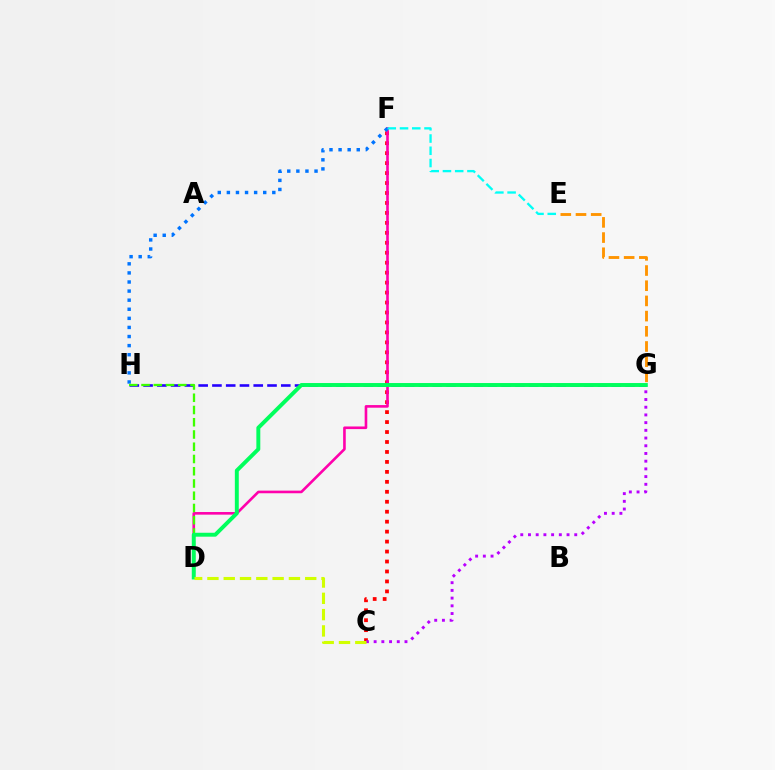{('E', 'G'): [{'color': '#ff9400', 'line_style': 'dashed', 'thickness': 2.06}], ('C', 'F'): [{'color': '#ff0000', 'line_style': 'dotted', 'thickness': 2.71}], ('C', 'G'): [{'color': '#b900ff', 'line_style': 'dotted', 'thickness': 2.09}], ('D', 'F'): [{'color': '#ff00ac', 'line_style': 'solid', 'thickness': 1.89}], ('F', 'H'): [{'color': '#0074ff', 'line_style': 'dotted', 'thickness': 2.47}], ('E', 'F'): [{'color': '#00fff6', 'line_style': 'dashed', 'thickness': 1.66}], ('G', 'H'): [{'color': '#2500ff', 'line_style': 'dashed', 'thickness': 1.87}], ('D', 'H'): [{'color': '#3dff00', 'line_style': 'dashed', 'thickness': 1.66}], ('D', 'G'): [{'color': '#00ff5c', 'line_style': 'solid', 'thickness': 2.83}], ('C', 'D'): [{'color': '#d1ff00', 'line_style': 'dashed', 'thickness': 2.21}]}